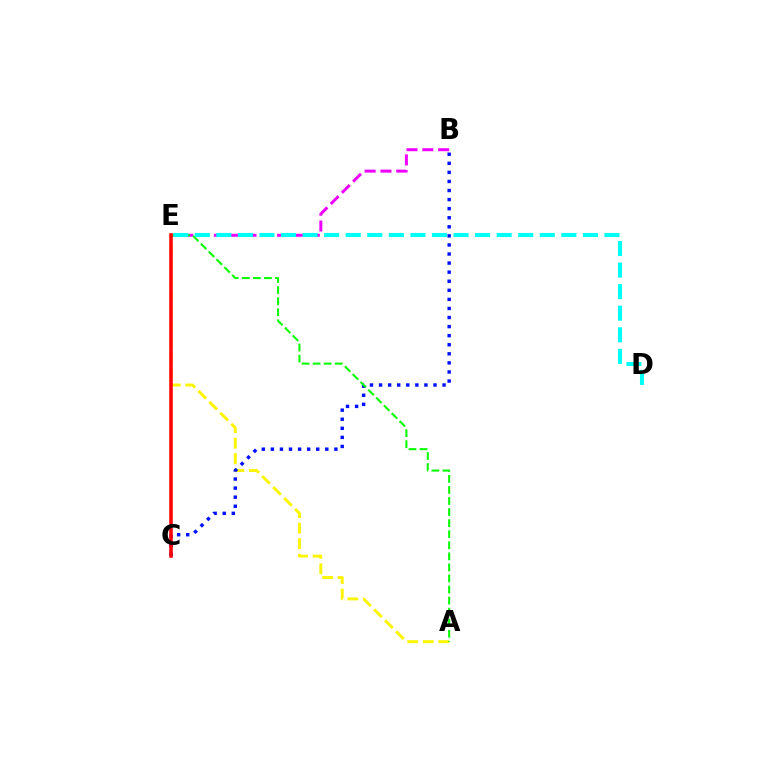{('A', 'E'): [{'color': '#fcf500', 'line_style': 'dashed', 'thickness': 2.11}, {'color': '#08ff00', 'line_style': 'dashed', 'thickness': 1.5}], ('B', 'E'): [{'color': '#ee00ff', 'line_style': 'dashed', 'thickness': 2.15}], ('B', 'C'): [{'color': '#0010ff', 'line_style': 'dotted', 'thickness': 2.46}], ('C', 'E'): [{'color': '#ff0000', 'line_style': 'solid', 'thickness': 2.53}], ('D', 'E'): [{'color': '#00fff6', 'line_style': 'dashed', 'thickness': 2.93}]}